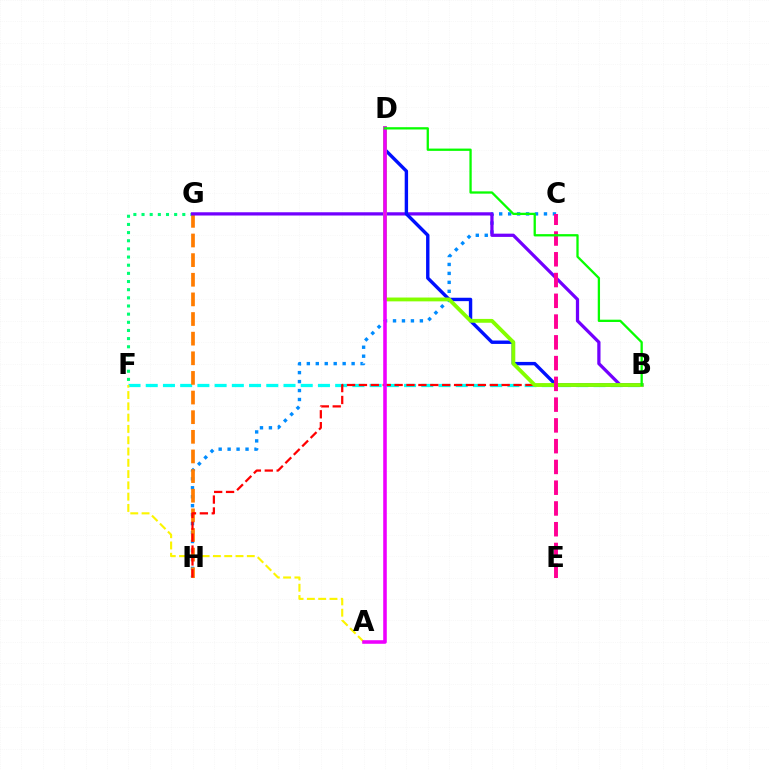{('B', 'F'): [{'color': '#00fff6', 'line_style': 'dashed', 'thickness': 2.34}], ('F', 'G'): [{'color': '#00ff74', 'line_style': 'dotted', 'thickness': 2.22}], ('C', 'H'): [{'color': '#008cff', 'line_style': 'dotted', 'thickness': 2.43}], ('G', 'H'): [{'color': '#ff7c00', 'line_style': 'dashed', 'thickness': 2.67}], ('B', 'G'): [{'color': '#7200ff', 'line_style': 'solid', 'thickness': 2.34}], ('B', 'H'): [{'color': '#ff0000', 'line_style': 'dashed', 'thickness': 1.62}], ('B', 'D'): [{'color': '#0010ff', 'line_style': 'solid', 'thickness': 2.44}, {'color': '#84ff00', 'line_style': 'solid', 'thickness': 2.76}, {'color': '#08ff00', 'line_style': 'solid', 'thickness': 1.65}], ('A', 'F'): [{'color': '#fcf500', 'line_style': 'dashed', 'thickness': 1.53}], ('A', 'D'): [{'color': '#ee00ff', 'line_style': 'solid', 'thickness': 2.57}], ('C', 'E'): [{'color': '#ff0094', 'line_style': 'dashed', 'thickness': 2.82}]}